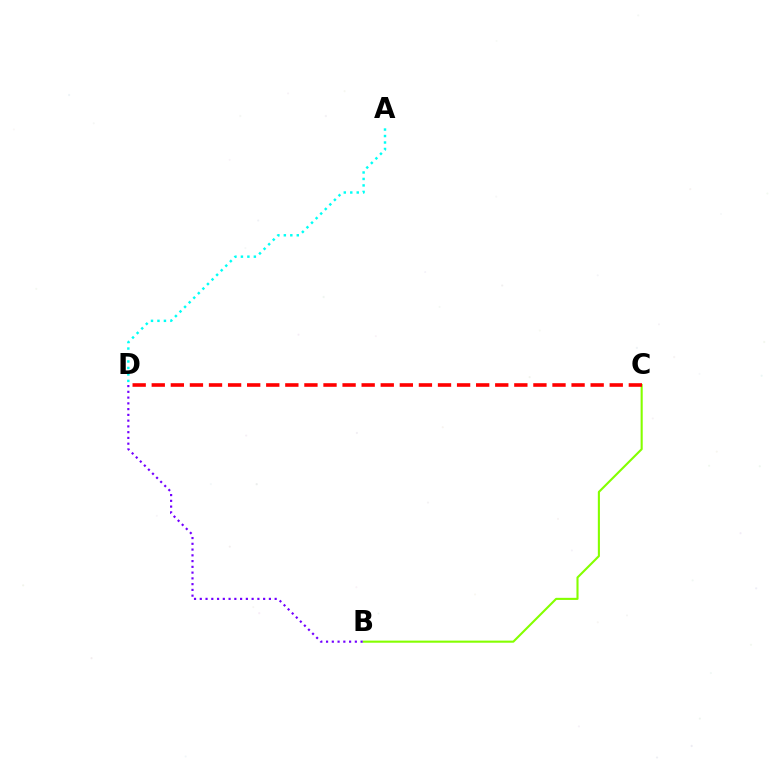{('B', 'C'): [{'color': '#84ff00', 'line_style': 'solid', 'thickness': 1.52}], ('A', 'D'): [{'color': '#00fff6', 'line_style': 'dotted', 'thickness': 1.76}], ('B', 'D'): [{'color': '#7200ff', 'line_style': 'dotted', 'thickness': 1.56}], ('C', 'D'): [{'color': '#ff0000', 'line_style': 'dashed', 'thickness': 2.59}]}